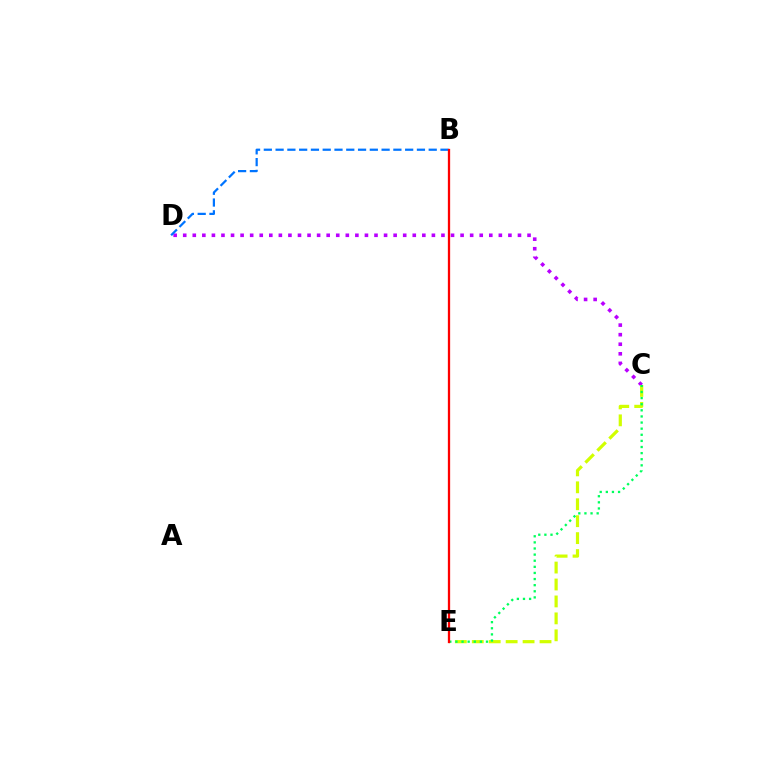{('C', 'D'): [{'color': '#b900ff', 'line_style': 'dotted', 'thickness': 2.6}], ('C', 'E'): [{'color': '#d1ff00', 'line_style': 'dashed', 'thickness': 2.3}, {'color': '#00ff5c', 'line_style': 'dotted', 'thickness': 1.66}], ('B', 'D'): [{'color': '#0074ff', 'line_style': 'dashed', 'thickness': 1.6}], ('B', 'E'): [{'color': '#ff0000', 'line_style': 'solid', 'thickness': 1.65}]}